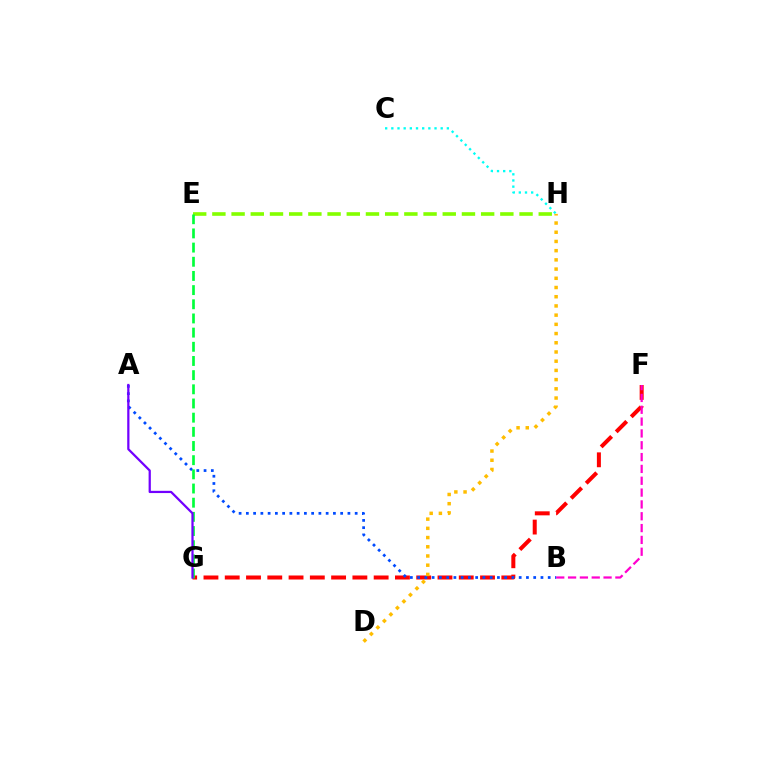{('F', 'G'): [{'color': '#ff0000', 'line_style': 'dashed', 'thickness': 2.89}], ('B', 'F'): [{'color': '#ff00cf', 'line_style': 'dashed', 'thickness': 1.61}], ('C', 'H'): [{'color': '#00fff6', 'line_style': 'dotted', 'thickness': 1.68}], ('A', 'B'): [{'color': '#004bff', 'line_style': 'dotted', 'thickness': 1.97}], ('E', 'H'): [{'color': '#84ff00', 'line_style': 'dashed', 'thickness': 2.61}], ('E', 'G'): [{'color': '#00ff39', 'line_style': 'dashed', 'thickness': 1.93}], ('A', 'G'): [{'color': '#7200ff', 'line_style': 'solid', 'thickness': 1.61}], ('D', 'H'): [{'color': '#ffbd00', 'line_style': 'dotted', 'thickness': 2.5}]}